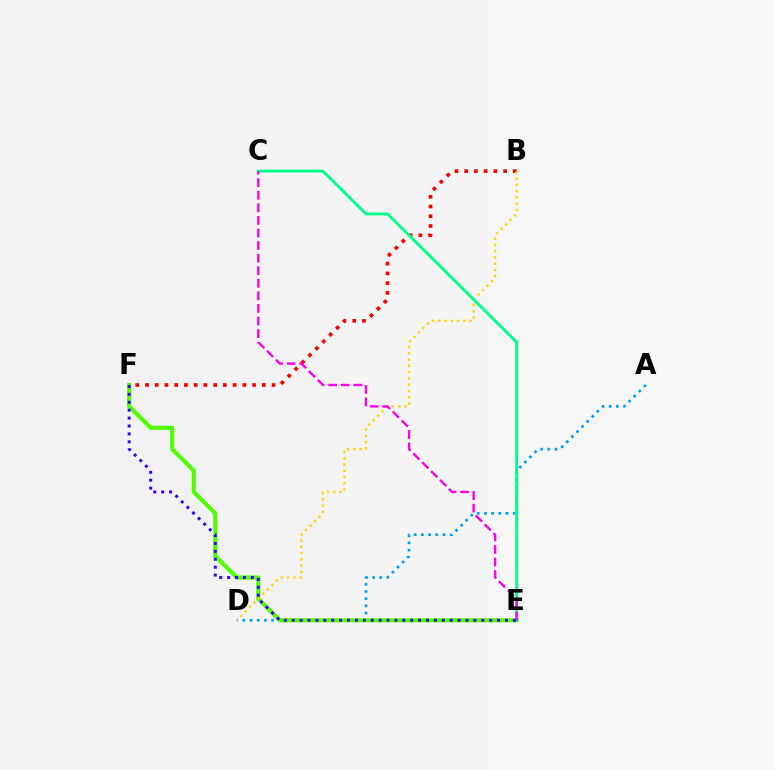{('A', 'D'): [{'color': '#009eff', 'line_style': 'dotted', 'thickness': 1.95}], ('E', 'F'): [{'color': '#4fff00', 'line_style': 'solid', 'thickness': 2.98}, {'color': '#3700ff', 'line_style': 'dotted', 'thickness': 2.15}], ('B', 'F'): [{'color': '#ff0000', 'line_style': 'dotted', 'thickness': 2.65}], ('B', 'D'): [{'color': '#ffd500', 'line_style': 'dotted', 'thickness': 1.7}], ('C', 'E'): [{'color': '#00ff86', 'line_style': 'solid', 'thickness': 2.06}, {'color': '#ff00ed', 'line_style': 'dashed', 'thickness': 1.71}]}